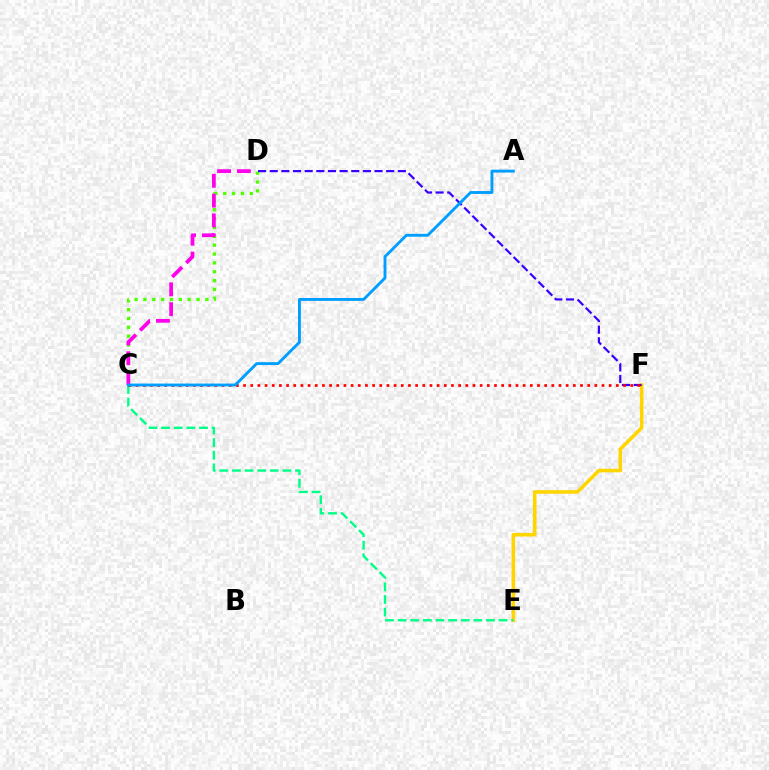{('C', 'D'): [{'color': '#4fff00', 'line_style': 'dotted', 'thickness': 2.4}, {'color': '#ff00ed', 'line_style': 'dashed', 'thickness': 2.69}], ('E', 'F'): [{'color': '#ffd500', 'line_style': 'solid', 'thickness': 2.57}], ('D', 'F'): [{'color': '#3700ff', 'line_style': 'dashed', 'thickness': 1.58}], ('C', 'E'): [{'color': '#00ff86', 'line_style': 'dashed', 'thickness': 1.71}], ('C', 'F'): [{'color': '#ff0000', 'line_style': 'dotted', 'thickness': 1.95}], ('A', 'C'): [{'color': '#009eff', 'line_style': 'solid', 'thickness': 2.07}]}